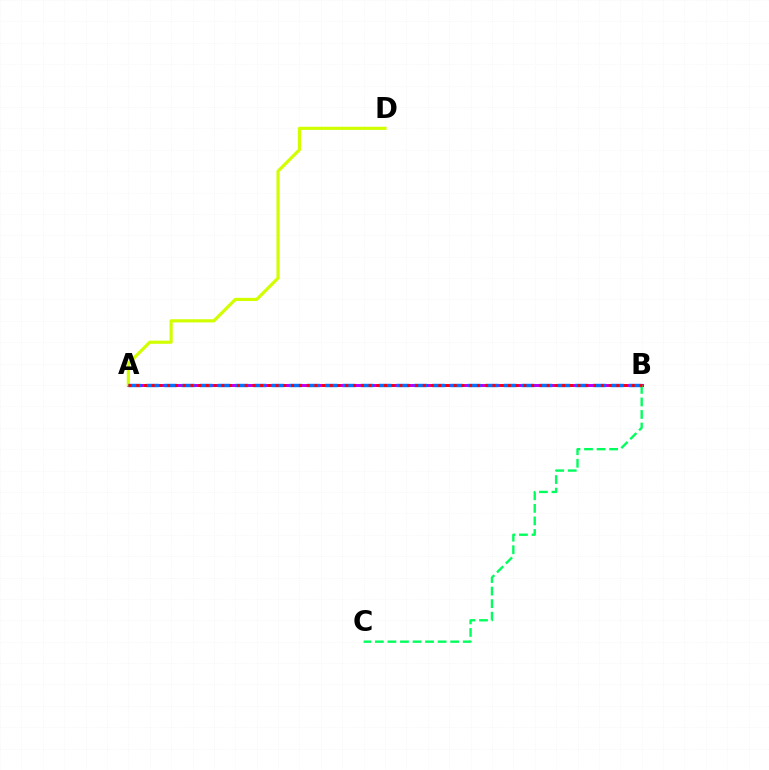{('A', 'B'): [{'color': '#b900ff', 'line_style': 'solid', 'thickness': 2.2}, {'color': '#0074ff', 'line_style': 'dashed', 'thickness': 2.43}, {'color': '#ff0000', 'line_style': 'dotted', 'thickness': 2.1}], ('B', 'C'): [{'color': '#00ff5c', 'line_style': 'dashed', 'thickness': 1.71}], ('A', 'D'): [{'color': '#d1ff00', 'line_style': 'solid', 'thickness': 2.28}]}